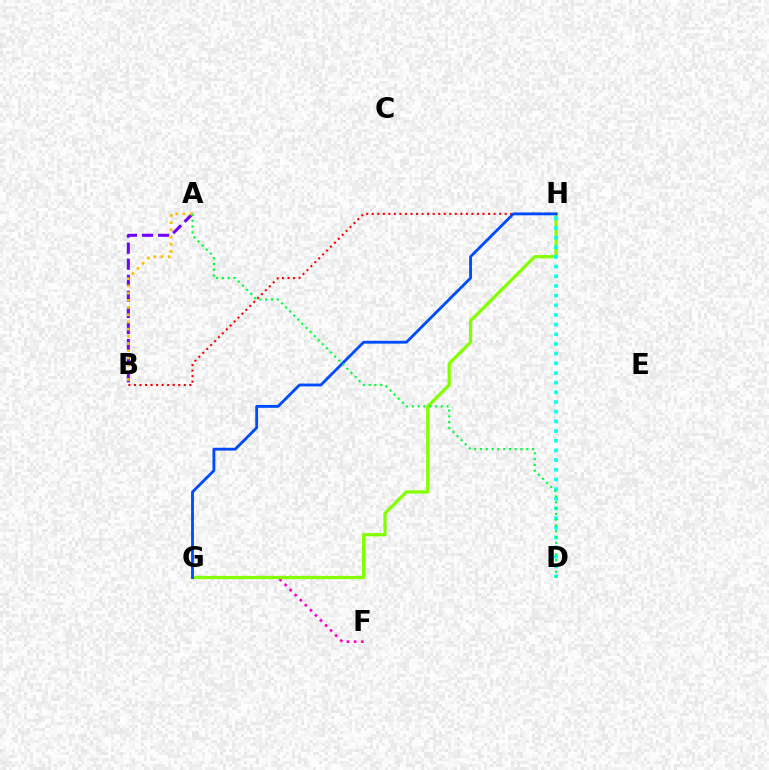{('A', 'B'): [{'color': '#7200ff', 'line_style': 'dashed', 'thickness': 2.18}, {'color': '#ffbd00', 'line_style': 'dotted', 'thickness': 1.96}], ('F', 'G'): [{'color': '#ff00cf', 'line_style': 'dotted', 'thickness': 1.94}], ('B', 'H'): [{'color': '#ff0000', 'line_style': 'dotted', 'thickness': 1.5}], ('G', 'H'): [{'color': '#84ff00', 'line_style': 'solid', 'thickness': 2.34}, {'color': '#004bff', 'line_style': 'solid', 'thickness': 2.04}], ('D', 'H'): [{'color': '#00fff6', 'line_style': 'dotted', 'thickness': 2.63}], ('A', 'D'): [{'color': '#00ff39', 'line_style': 'dotted', 'thickness': 1.57}]}